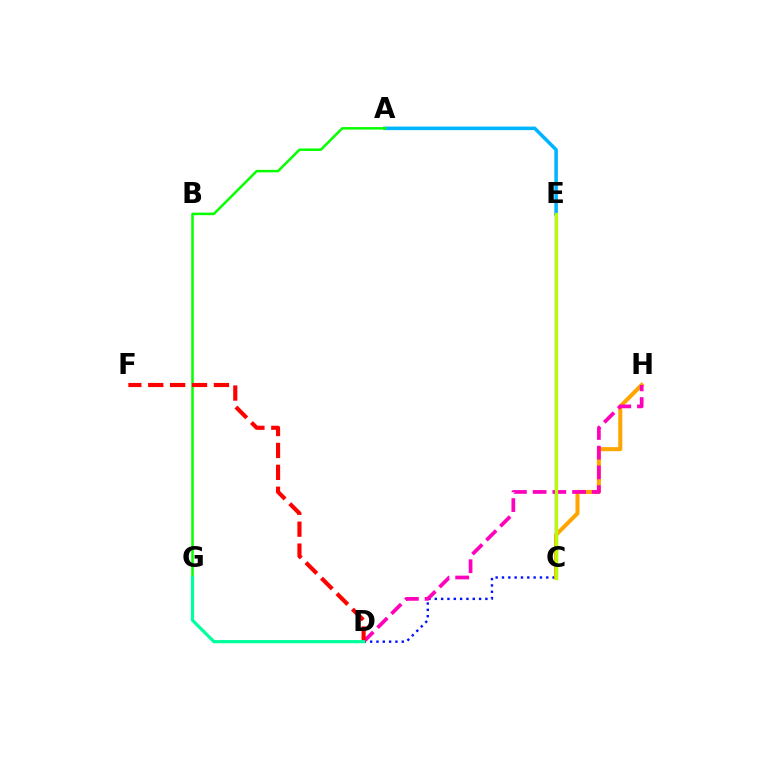{('A', 'E'): [{'color': '#00b5ff', 'line_style': 'solid', 'thickness': 2.55}], ('C', 'E'): [{'color': '#9b00ff', 'line_style': 'solid', 'thickness': 1.64}, {'color': '#b3ff00', 'line_style': 'solid', 'thickness': 2.32}], ('C', 'D'): [{'color': '#0010ff', 'line_style': 'dotted', 'thickness': 1.72}], ('C', 'H'): [{'color': '#ffa500', 'line_style': 'solid', 'thickness': 2.91}], ('D', 'H'): [{'color': '#ff00bd', 'line_style': 'dashed', 'thickness': 2.68}], ('A', 'G'): [{'color': '#08ff00', 'line_style': 'solid', 'thickness': 1.81}], ('D', 'F'): [{'color': '#ff0000', 'line_style': 'dashed', 'thickness': 2.98}], ('D', 'G'): [{'color': '#00ff9d', 'line_style': 'solid', 'thickness': 2.29}]}